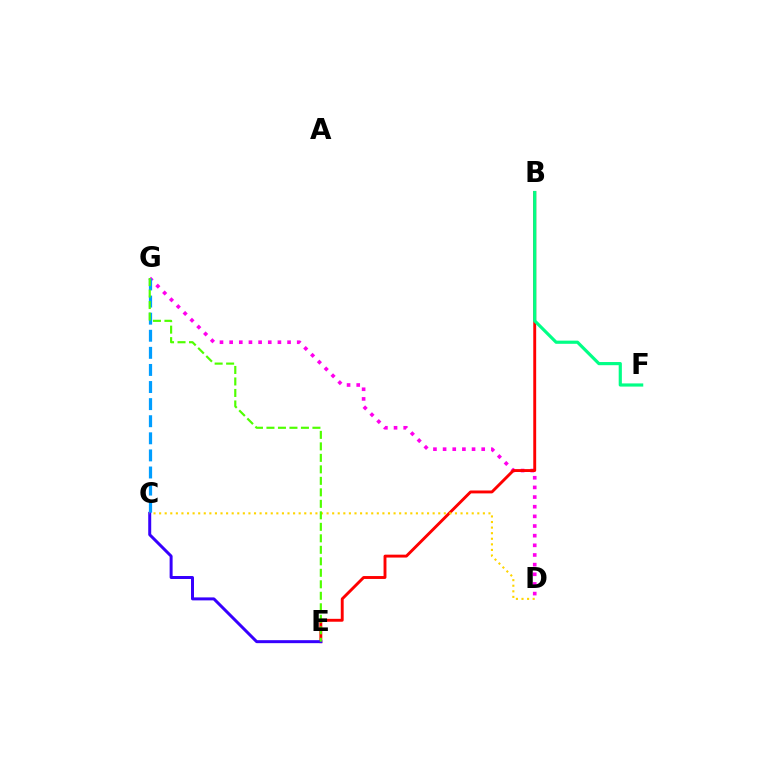{('D', 'G'): [{'color': '#ff00ed', 'line_style': 'dotted', 'thickness': 2.62}], ('B', 'E'): [{'color': '#ff0000', 'line_style': 'solid', 'thickness': 2.09}], ('C', 'E'): [{'color': '#3700ff', 'line_style': 'solid', 'thickness': 2.15}], ('C', 'G'): [{'color': '#009eff', 'line_style': 'dashed', 'thickness': 2.32}], ('B', 'F'): [{'color': '#00ff86', 'line_style': 'solid', 'thickness': 2.28}], ('C', 'D'): [{'color': '#ffd500', 'line_style': 'dotted', 'thickness': 1.52}], ('E', 'G'): [{'color': '#4fff00', 'line_style': 'dashed', 'thickness': 1.56}]}